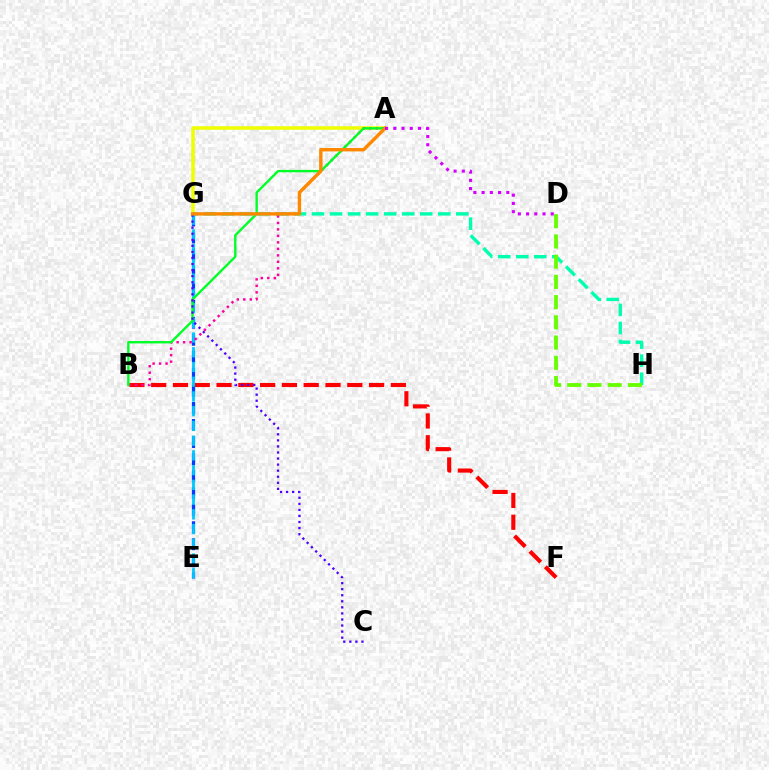{('B', 'F'): [{'color': '#ff0000', 'line_style': 'dashed', 'thickness': 2.96}], ('A', 'G'): [{'color': '#eeff00', 'line_style': 'solid', 'thickness': 2.53}, {'color': '#ff8800', 'line_style': 'solid', 'thickness': 2.45}], ('G', 'H'): [{'color': '#00ffaf', 'line_style': 'dashed', 'thickness': 2.45}], ('E', 'G'): [{'color': '#003fff', 'line_style': 'dashed', 'thickness': 2.32}, {'color': '#00c7ff', 'line_style': 'dashed', 'thickness': 2.0}], ('D', 'H'): [{'color': '#66ff00', 'line_style': 'dashed', 'thickness': 2.75}], ('A', 'B'): [{'color': '#ff00a0', 'line_style': 'dotted', 'thickness': 1.76}, {'color': '#00ff27', 'line_style': 'solid', 'thickness': 1.71}], ('C', 'G'): [{'color': '#4f00ff', 'line_style': 'dotted', 'thickness': 1.65}], ('A', 'D'): [{'color': '#d600ff', 'line_style': 'dotted', 'thickness': 2.24}]}